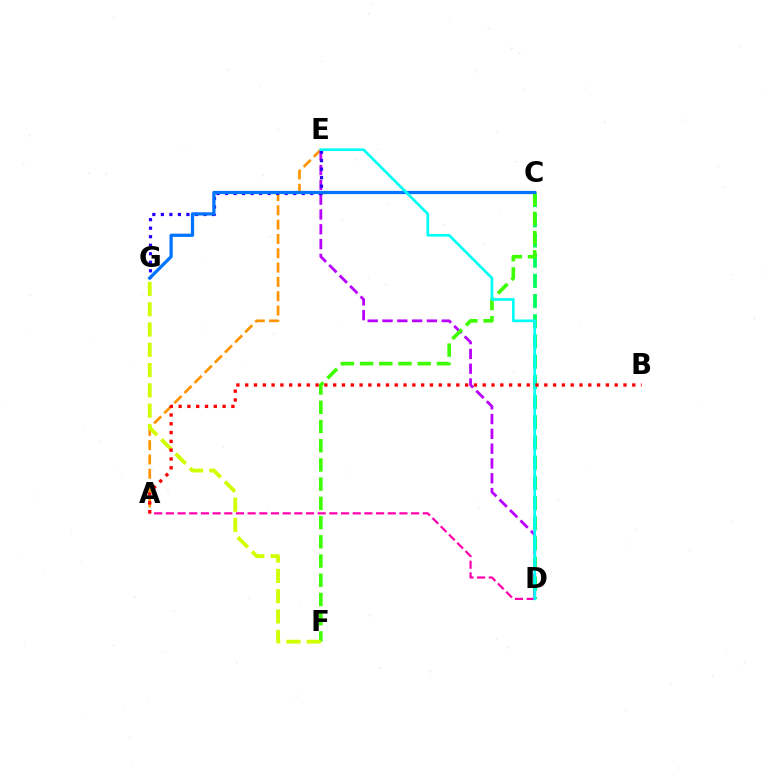{('A', 'E'): [{'color': '#ff9400', 'line_style': 'dashed', 'thickness': 1.94}], ('D', 'E'): [{'color': '#b900ff', 'line_style': 'dashed', 'thickness': 2.01}, {'color': '#00fff6', 'line_style': 'solid', 'thickness': 1.93}], ('C', 'D'): [{'color': '#00ff5c', 'line_style': 'dashed', 'thickness': 2.74}], ('C', 'F'): [{'color': '#3dff00', 'line_style': 'dashed', 'thickness': 2.61}], ('A', 'D'): [{'color': '#ff00ac', 'line_style': 'dashed', 'thickness': 1.59}], ('E', 'G'): [{'color': '#2500ff', 'line_style': 'dotted', 'thickness': 2.31}], ('C', 'G'): [{'color': '#0074ff', 'line_style': 'solid', 'thickness': 2.34}], ('F', 'G'): [{'color': '#d1ff00', 'line_style': 'dashed', 'thickness': 2.76}], ('A', 'B'): [{'color': '#ff0000', 'line_style': 'dotted', 'thickness': 2.39}]}